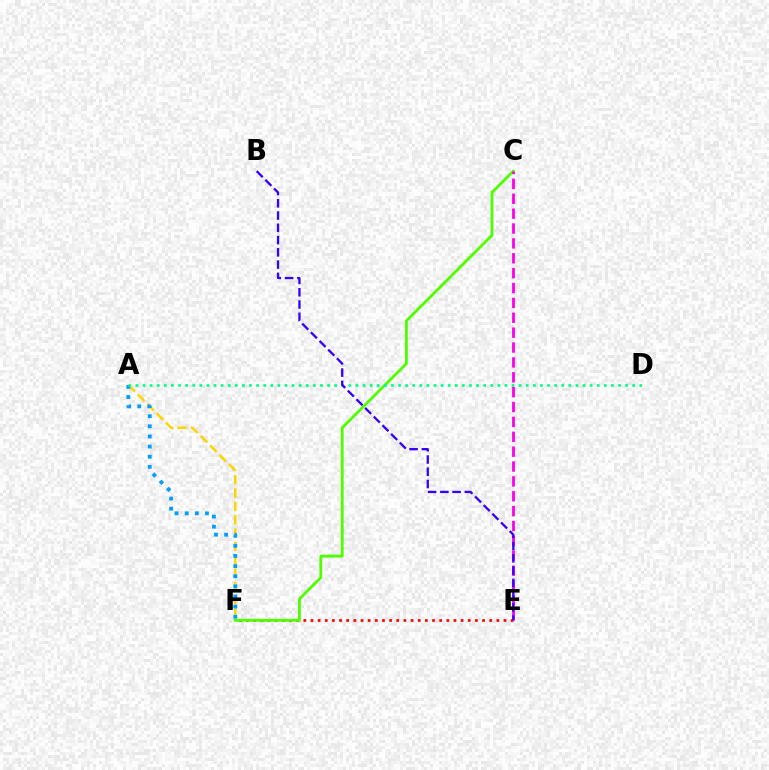{('A', 'F'): [{'color': '#ffd500', 'line_style': 'dashed', 'thickness': 1.81}, {'color': '#009eff', 'line_style': 'dotted', 'thickness': 2.75}], ('E', 'F'): [{'color': '#ff0000', 'line_style': 'dotted', 'thickness': 1.94}], ('C', 'F'): [{'color': '#4fff00', 'line_style': 'solid', 'thickness': 2.03}], ('A', 'D'): [{'color': '#00ff86', 'line_style': 'dotted', 'thickness': 1.93}], ('C', 'E'): [{'color': '#ff00ed', 'line_style': 'dashed', 'thickness': 2.02}], ('B', 'E'): [{'color': '#3700ff', 'line_style': 'dashed', 'thickness': 1.67}]}